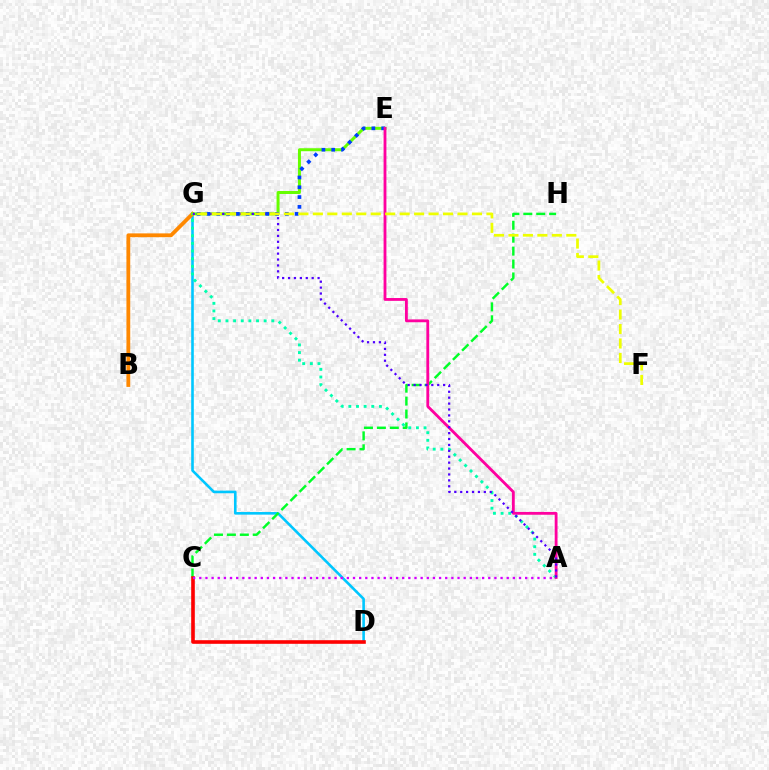{('D', 'G'): [{'color': '#00c7ff', 'line_style': 'solid', 'thickness': 1.88}], ('B', 'G'): [{'color': '#ff8800', 'line_style': 'solid', 'thickness': 2.73}], ('C', 'H'): [{'color': '#00ff27', 'line_style': 'dashed', 'thickness': 1.76}], ('E', 'G'): [{'color': '#66ff00', 'line_style': 'solid', 'thickness': 2.15}, {'color': '#003fff', 'line_style': 'dotted', 'thickness': 2.66}], ('A', 'G'): [{'color': '#00ffaf', 'line_style': 'dotted', 'thickness': 2.08}, {'color': '#4f00ff', 'line_style': 'dotted', 'thickness': 1.6}], ('C', 'D'): [{'color': '#ff0000', 'line_style': 'solid', 'thickness': 2.6}], ('A', 'E'): [{'color': '#ff00a0', 'line_style': 'solid', 'thickness': 2.03}], ('A', 'C'): [{'color': '#d600ff', 'line_style': 'dotted', 'thickness': 1.67}], ('F', 'G'): [{'color': '#eeff00', 'line_style': 'dashed', 'thickness': 1.97}]}